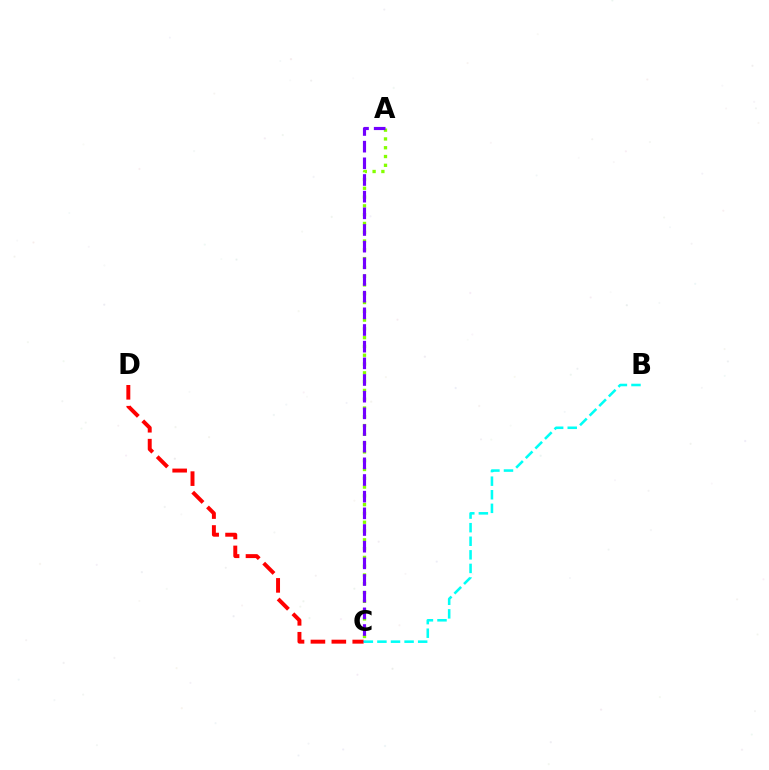{('A', 'C'): [{'color': '#84ff00', 'line_style': 'dotted', 'thickness': 2.39}, {'color': '#7200ff', 'line_style': 'dashed', 'thickness': 2.26}], ('C', 'D'): [{'color': '#ff0000', 'line_style': 'dashed', 'thickness': 2.84}], ('B', 'C'): [{'color': '#00fff6', 'line_style': 'dashed', 'thickness': 1.84}]}